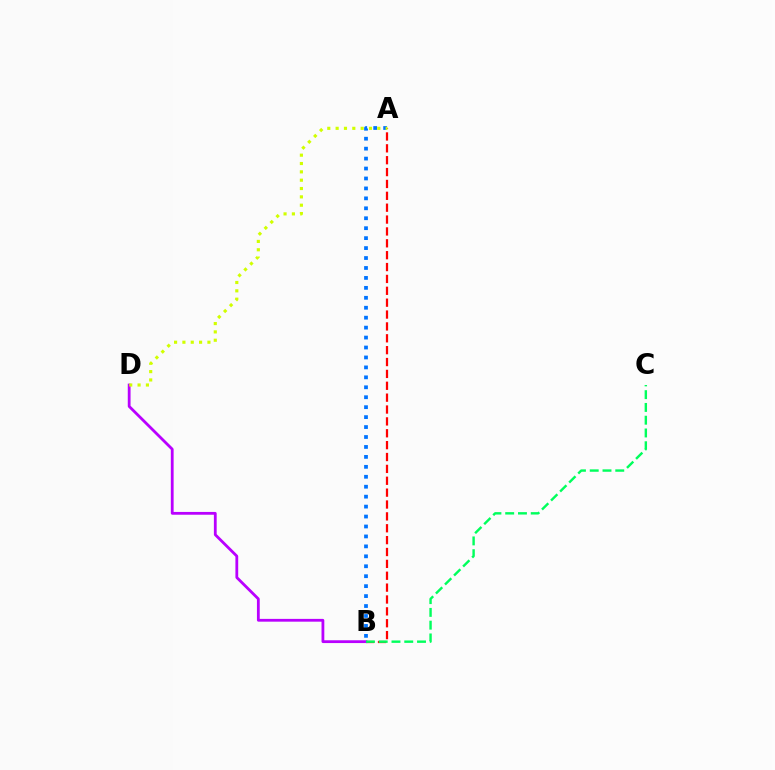{('A', 'B'): [{'color': '#ff0000', 'line_style': 'dashed', 'thickness': 1.61}, {'color': '#0074ff', 'line_style': 'dotted', 'thickness': 2.7}], ('B', 'D'): [{'color': '#b900ff', 'line_style': 'solid', 'thickness': 2.01}], ('B', 'C'): [{'color': '#00ff5c', 'line_style': 'dashed', 'thickness': 1.73}], ('A', 'D'): [{'color': '#d1ff00', 'line_style': 'dotted', 'thickness': 2.27}]}